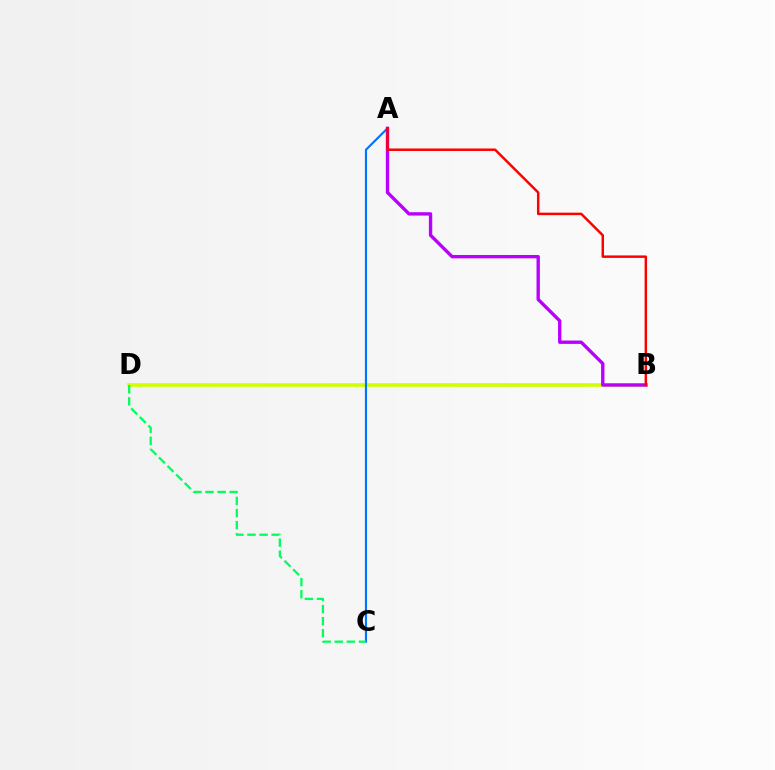{('B', 'D'): [{'color': '#d1ff00', 'line_style': 'solid', 'thickness': 2.61}], ('A', 'C'): [{'color': '#0074ff', 'line_style': 'solid', 'thickness': 1.55}], ('A', 'B'): [{'color': '#b900ff', 'line_style': 'solid', 'thickness': 2.42}, {'color': '#ff0000', 'line_style': 'solid', 'thickness': 1.78}], ('C', 'D'): [{'color': '#00ff5c', 'line_style': 'dashed', 'thickness': 1.65}]}